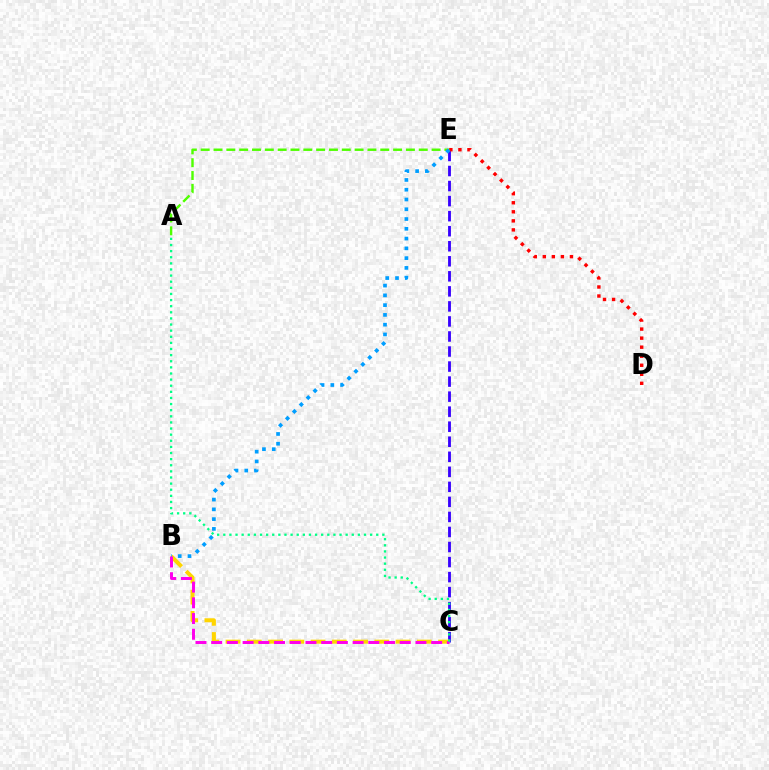{('C', 'E'): [{'color': '#3700ff', 'line_style': 'dashed', 'thickness': 2.04}], ('A', 'E'): [{'color': '#4fff00', 'line_style': 'dashed', 'thickness': 1.74}], ('B', 'C'): [{'color': '#ffd500', 'line_style': 'dashed', 'thickness': 2.89}, {'color': '#ff00ed', 'line_style': 'dashed', 'thickness': 2.13}], ('D', 'E'): [{'color': '#ff0000', 'line_style': 'dotted', 'thickness': 2.46}], ('B', 'E'): [{'color': '#009eff', 'line_style': 'dotted', 'thickness': 2.65}], ('A', 'C'): [{'color': '#00ff86', 'line_style': 'dotted', 'thickness': 1.66}]}